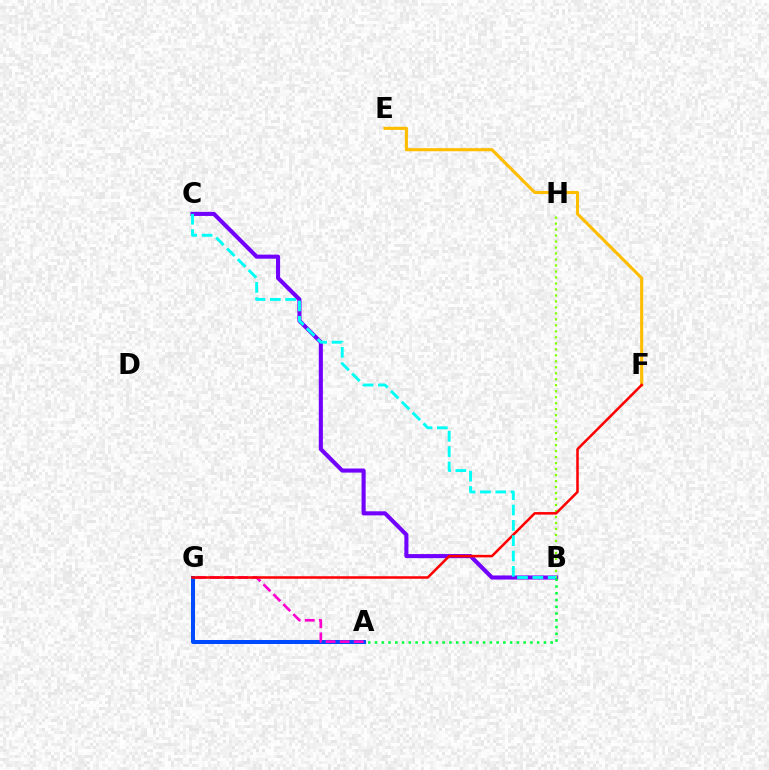{('B', 'C'): [{'color': '#7200ff', 'line_style': 'solid', 'thickness': 2.94}, {'color': '#00fff6', 'line_style': 'dashed', 'thickness': 2.08}], ('E', 'F'): [{'color': '#ffbd00', 'line_style': 'solid', 'thickness': 2.22}], ('B', 'H'): [{'color': '#84ff00', 'line_style': 'dotted', 'thickness': 1.63}], ('A', 'G'): [{'color': '#004bff', 'line_style': 'solid', 'thickness': 2.88}, {'color': '#ff00cf', 'line_style': 'dashed', 'thickness': 1.91}], ('F', 'G'): [{'color': '#ff0000', 'line_style': 'solid', 'thickness': 1.83}], ('A', 'B'): [{'color': '#00ff39', 'line_style': 'dotted', 'thickness': 1.84}]}